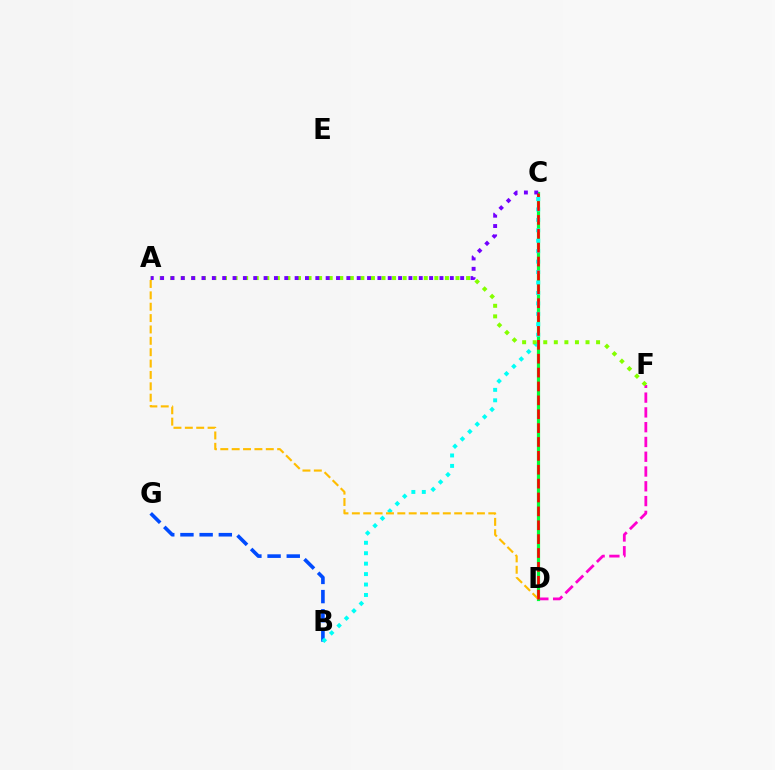{('D', 'F'): [{'color': '#ff00cf', 'line_style': 'dashed', 'thickness': 2.01}], ('C', 'D'): [{'color': '#00ff39', 'line_style': 'solid', 'thickness': 2.3}, {'color': '#ff0000', 'line_style': 'dashed', 'thickness': 1.89}], ('B', 'G'): [{'color': '#004bff', 'line_style': 'dashed', 'thickness': 2.61}], ('B', 'C'): [{'color': '#00fff6', 'line_style': 'dotted', 'thickness': 2.84}], ('A', 'D'): [{'color': '#ffbd00', 'line_style': 'dashed', 'thickness': 1.54}], ('A', 'F'): [{'color': '#84ff00', 'line_style': 'dotted', 'thickness': 2.87}], ('A', 'C'): [{'color': '#7200ff', 'line_style': 'dotted', 'thickness': 2.81}]}